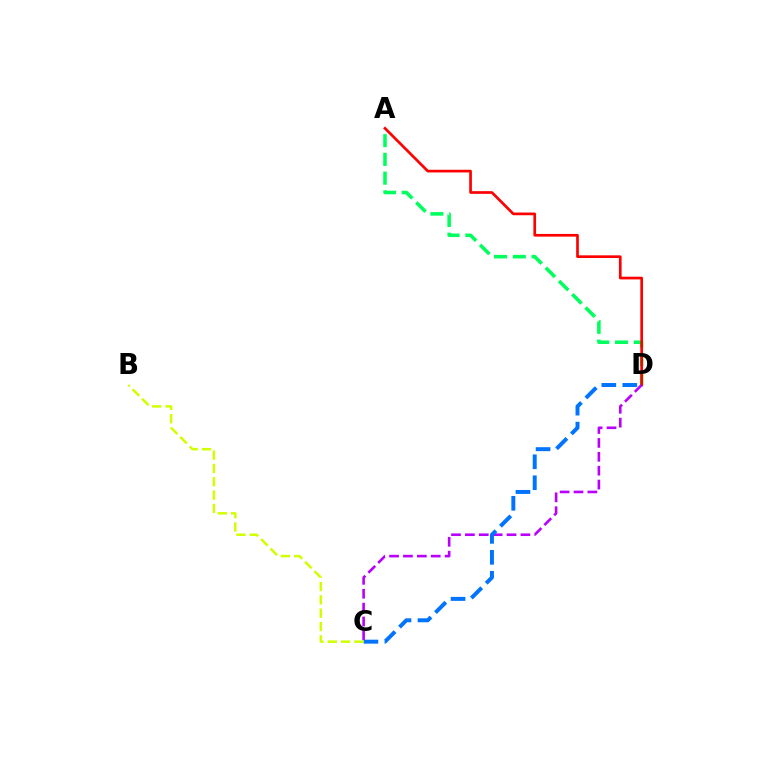{('A', 'D'): [{'color': '#00ff5c', 'line_style': 'dashed', 'thickness': 2.55}, {'color': '#ff0000', 'line_style': 'solid', 'thickness': 1.94}], ('C', 'D'): [{'color': '#b900ff', 'line_style': 'dashed', 'thickness': 1.89}, {'color': '#0074ff', 'line_style': 'dashed', 'thickness': 2.85}], ('B', 'C'): [{'color': '#d1ff00', 'line_style': 'dashed', 'thickness': 1.81}]}